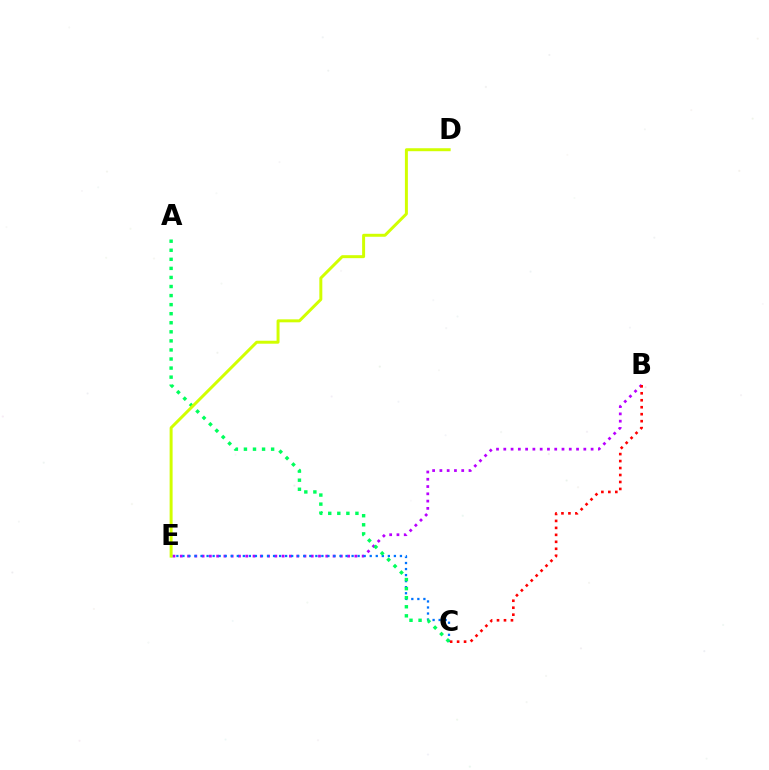{('B', 'E'): [{'color': '#b900ff', 'line_style': 'dotted', 'thickness': 1.98}], ('C', 'E'): [{'color': '#0074ff', 'line_style': 'dotted', 'thickness': 1.64}], ('B', 'C'): [{'color': '#ff0000', 'line_style': 'dotted', 'thickness': 1.89}], ('A', 'C'): [{'color': '#00ff5c', 'line_style': 'dotted', 'thickness': 2.46}], ('D', 'E'): [{'color': '#d1ff00', 'line_style': 'solid', 'thickness': 2.14}]}